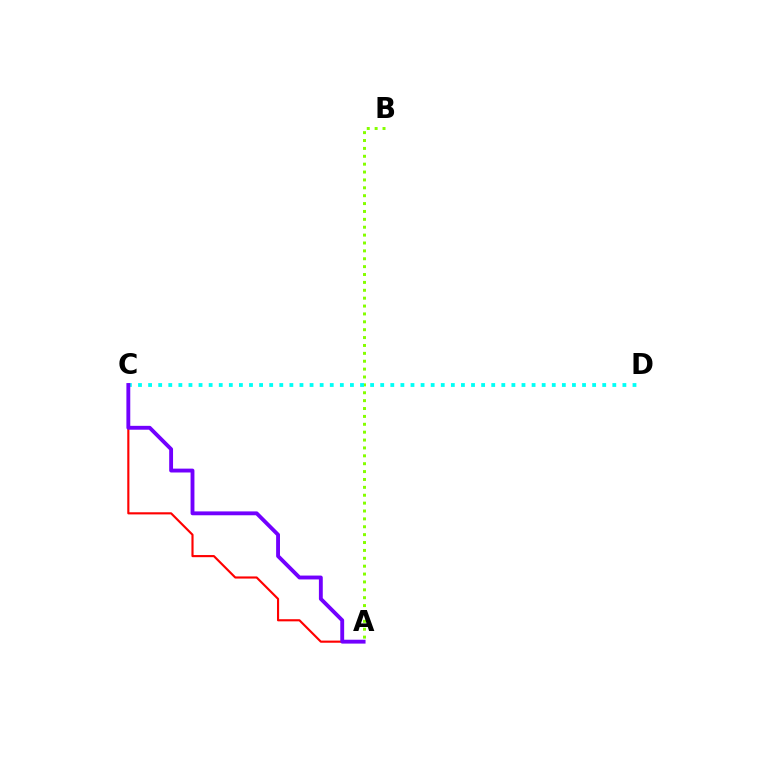{('A', 'B'): [{'color': '#84ff00', 'line_style': 'dotted', 'thickness': 2.14}], ('A', 'C'): [{'color': '#ff0000', 'line_style': 'solid', 'thickness': 1.54}, {'color': '#7200ff', 'line_style': 'solid', 'thickness': 2.78}], ('C', 'D'): [{'color': '#00fff6', 'line_style': 'dotted', 'thickness': 2.74}]}